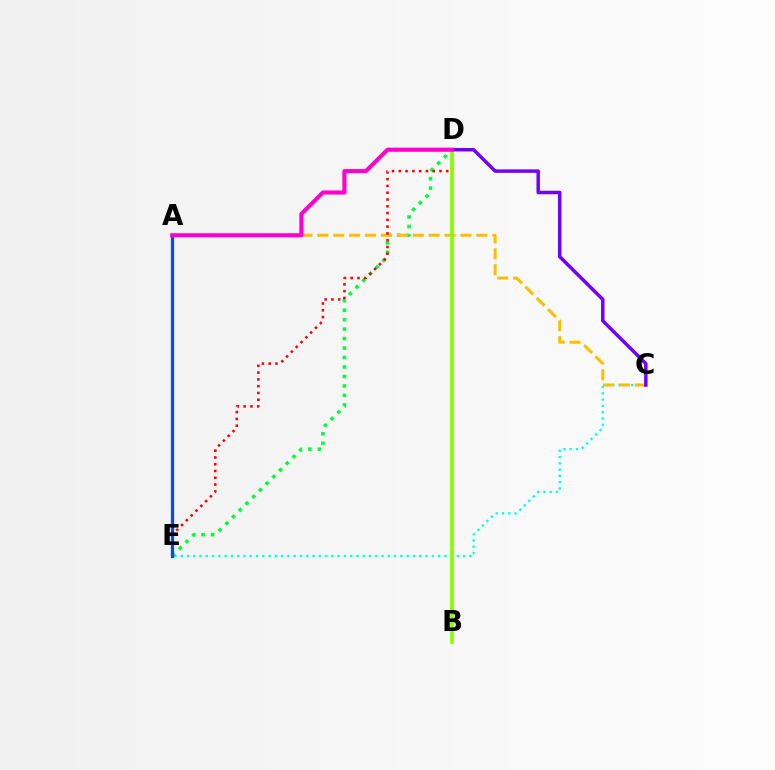{('C', 'E'): [{'color': '#00fff6', 'line_style': 'dotted', 'thickness': 1.71}], ('D', 'E'): [{'color': '#00ff39', 'line_style': 'dotted', 'thickness': 2.57}, {'color': '#ff0000', 'line_style': 'dotted', 'thickness': 1.84}], ('A', 'C'): [{'color': '#ffbd00', 'line_style': 'dashed', 'thickness': 2.16}], ('C', 'D'): [{'color': '#7200ff', 'line_style': 'solid', 'thickness': 2.5}], ('A', 'E'): [{'color': '#004bff', 'line_style': 'solid', 'thickness': 2.33}], ('B', 'D'): [{'color': '#84ff00', 'line_style': 'solid', 'thickness': 2.65}], ('A', 'D'): [{'color': '#ff00cf', 'line_style': 'solid', 'thickness': 2.97}]}